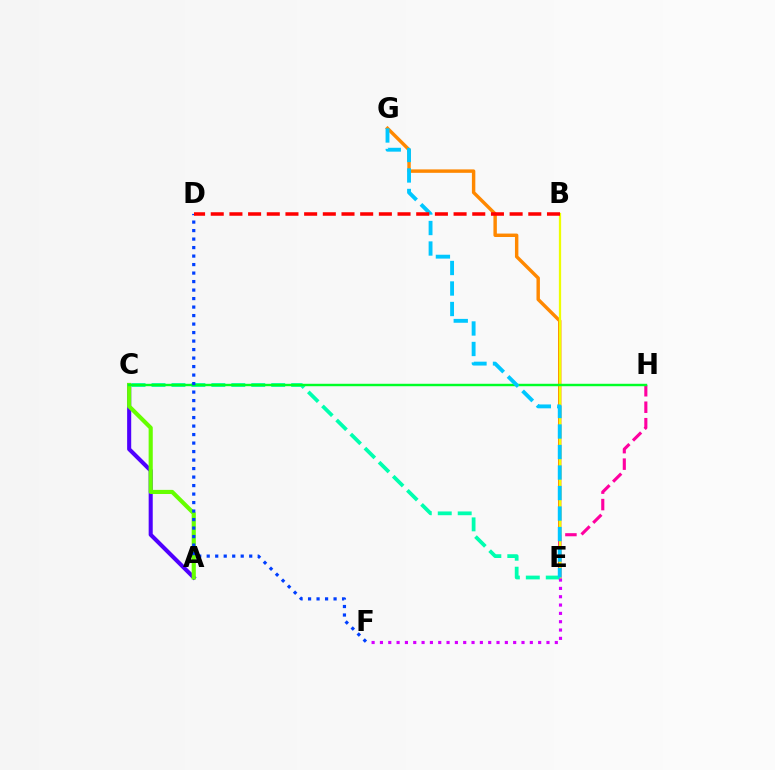{('E', 'G'): [{'color': '#ff8800', 'line_style': 'solid', 'thickness': 2.47}, {'color': '#00c7ff', 'line_style': 'dashed', 'thickness': 2.79}], ('E', 'H'): [{'color': '#ff00a0', 'line_style': 'dashed', 'thickness': 2.24}], ('B', 'E'): [{'color': '#eeff00', 'line_style': 'solid', 'thickness': 1.64}], ('A', 'C'): [{'color': '#4f00ff', 'line_style': 'solid', 'thickness': 2.93}, {'color': '#66ff00', 'line_style': 'solid', 'thickness': 2.97}], ('C', 'E'): [{'color': '#00ffaf', 'line_style': 'dashed', 'thickness': 2.71}], ('C', 'H'): [{'color': '#00ff27', 'line_style': 'solid', 'thickness': 1.75}], ('D', 'F'): [{'color': '#003fff', 'line_style': 'dotted', 'thickness': 2.31}], ('E', 'F'): [{'color': '#d600ff', 'line_style': 'dotted', 'thickness': 2.26}], ('B', 'D'): [{'color': '#ff0000', 'line_style': 'dashed', 'thickness': 2.54}]}